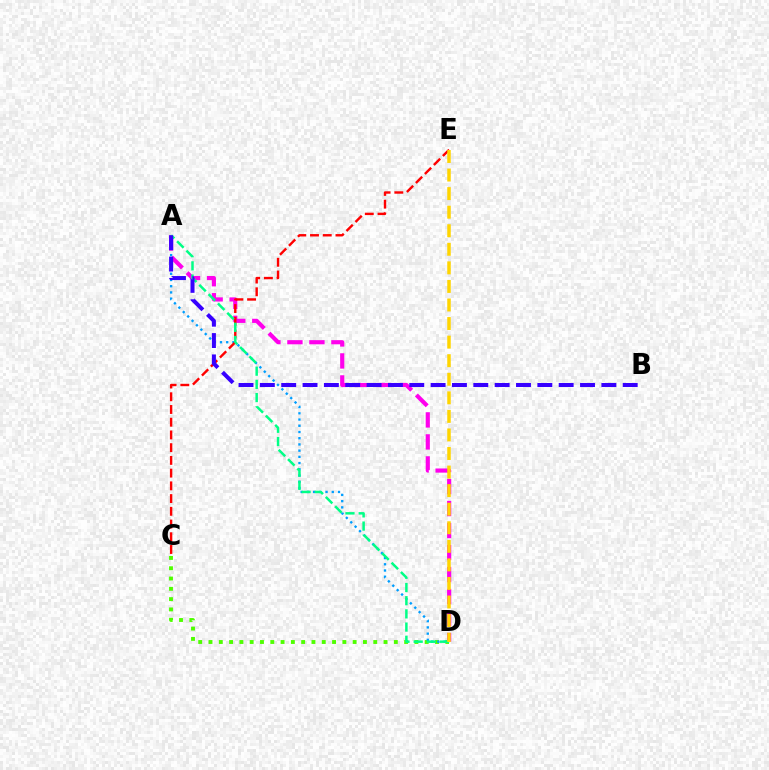{('C', 'D'): [{'color': '#4fff00', 'line_style': 'dotted', 'thickness': 2.8}], ('A', 'D'): [{'color': '#009eff', 'line_style': 'dotted', 'thickness': 1.69}, {'color': '#ff00ed', 'line_style': 'dashed', 'thickness': 2.99}, {'color': '#00ff86', 'line_style': 'dashed', 'thickness': 1.79}], ('C', 'E'): [{'color': '#ff0000', 'line_style': 'dashed', 'thickness': 1.73}], ('A', 'B'): [{'color': '#3700ff', 'line_style': 'dashed', 'thickness': 2.9}], ('D', 'E'): [{'color': '#ffd500', 'line_style': 'dashed', 'thickness': 2.52}]}